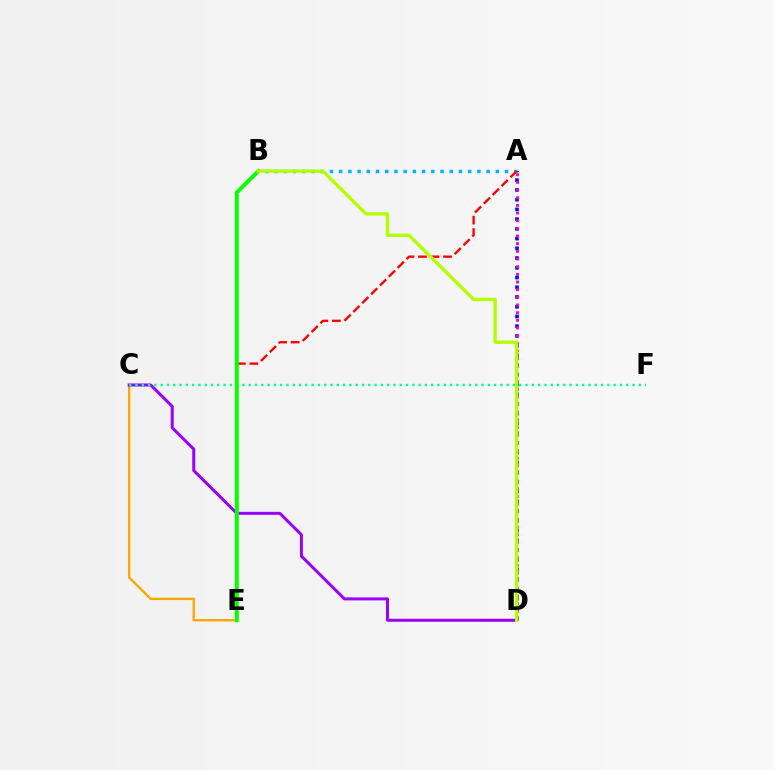{('C', 'E'): [{'color': '#ffa500', 'line_style': 'solid', 'thickness': 1.7}], ('A', 'D'): [{'color': '#0010ff', 'line_style': 'dotted', 'thickness': 2.64}, {'color': '#ff00bd', 'line_style': 'dotted', 'thickness': 2.08}], ('C', 'D'): [{'color': '#9b00ff', 'line_style': 'solid', 'thickness': 2.16}], ('A', 'B'): [{'color': '#00b5ff', 'line_style': 'dotted', 'thickness': 2.5}], ('C', 'F'): [{'color': '#00ff9d', 'line_style': 'dotted', 'thickness': 1.71}], ('A', 'E'): [{'color': '#ff0000', 'line_style': 'dashed', 'thickness': 1.7}], ('B', 'E'): [{'color': '#08ff00', 'line_style': 'solid', 'thickness': 2.85}], ('B', 'D'): [{'color': '#b3ff00', 'line_style': 'solid', 'thickness': 2.41}]}